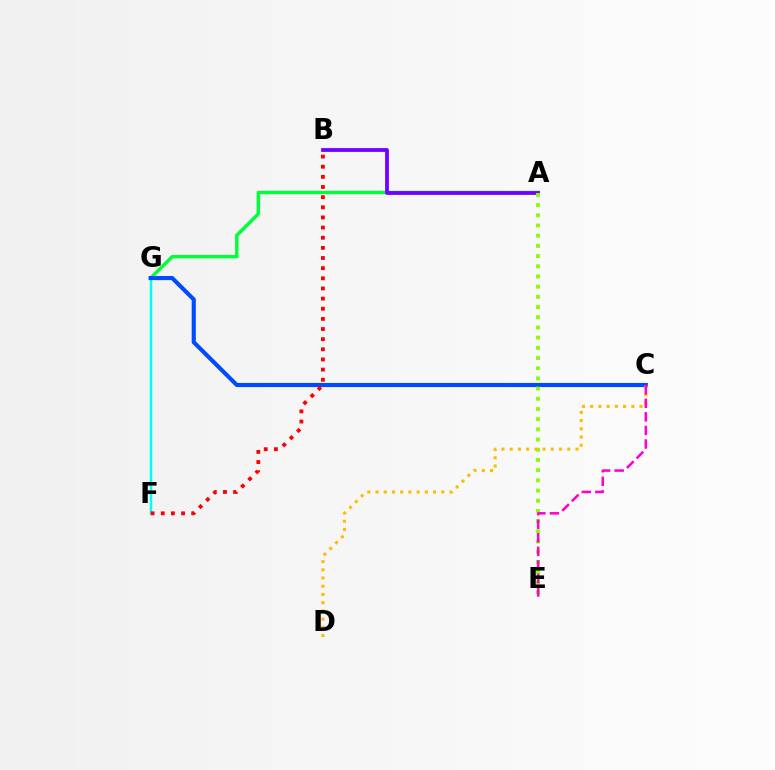{('A', 'G'): [{'color': '#00ff39', 'line_style': 'solid', 'thickness': 2.48}], ('A', 'B'): [{'color': '#7200ff', 'line_style': 'solid', 'thickness': 2.73}], ('F', 'G'): [{'color': '#00fff6', 'line_style': 'solid', 'thickness': 1.77}], ('C', 'G'): [{'color': '#004bff', 'line_style': 'solid', 'thickness': 2.97}], ('A', 'E'): [{'color': '#84ff00', 'line_style': 'dotted', 'thickness': 2.77}], ('B', 'F'): [{'color': '#ff0000', 'line_style': 'dotted', 'thickness': 2.76}], ('C', 'D'): [{'color': '#ffbd00', 'line_style': 'dotted', 'thickness': 2.23}], ('C', 'E'): [{'color': '#ff00cf', 'line_style': 'dashed', 'thickness': 1.84}]}